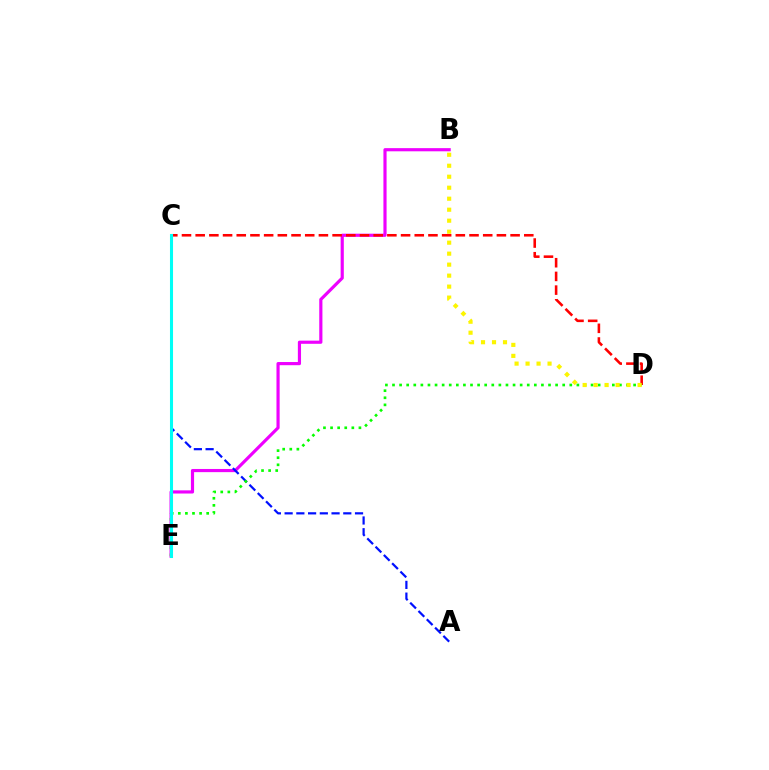{('B', 'E'): [{'color': '#ee00ff', 'line_style': 'solid', 'thickness': 2.28}], ('C', 'D'): [{'color': '#ff0000', 'line_style': 'dashed', 'thickness': 1.86}], ('A', 'C'): [{'color': '#0010ff', 'line_style': 'dashed', 'thickness': 1.59}], ('D', 'E'): [{'color': '#08ff00', 'line_style': 'dotted', 'thickness': 1.93}], ('C', 'E'): [{'color': '#00fff6', 'line_style': 'solid', 'thickness': 2.2}], ('B', 'D'): [{'color': '#fcf500', 'line_style': 'dotted', 'thickness': 2.99}]}